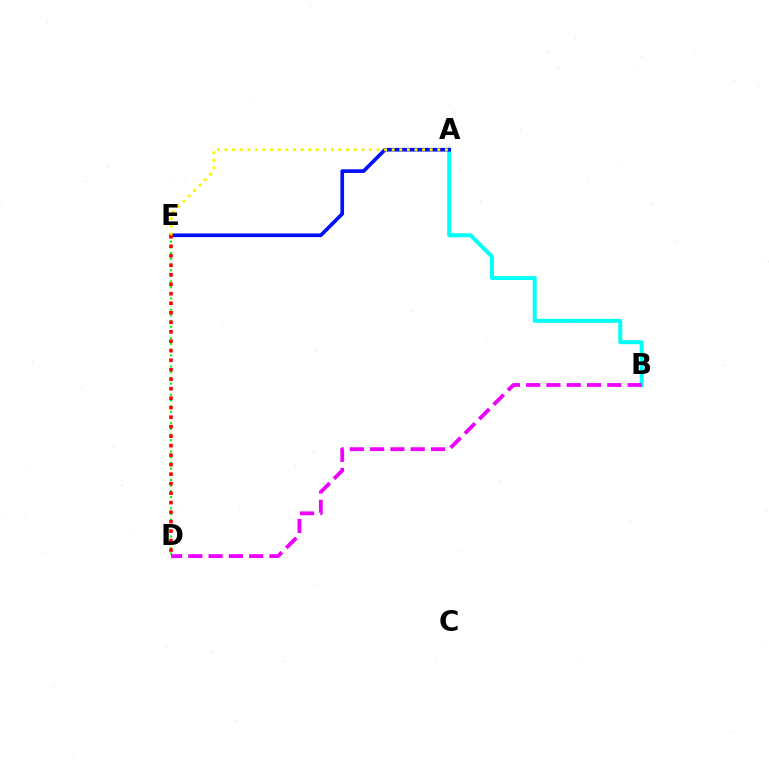{('A', 'B'): [{'color': '#00fff6', 'line_style': 'solid', 'thickness': 2.85}], ('D', 'E'): [{'color': '#08ff00', 'line_style': 'dotted', 'thickness': 1.54}, {'color': '#ff0000', 'line_style': 'dotted', 'thickness': 2.58}], ('A', 'E'): [{'color': '#0010ff', 'line_style': 'solid', 'thickness': 2.64}, {'color': '#fcf500', 'line_style': 'dotted', 'thickness': 2.06}], ('B', 'D'): [{'color': '#ee00ff', 'line_style': 'dashed', 'thickness': 2.76}]}